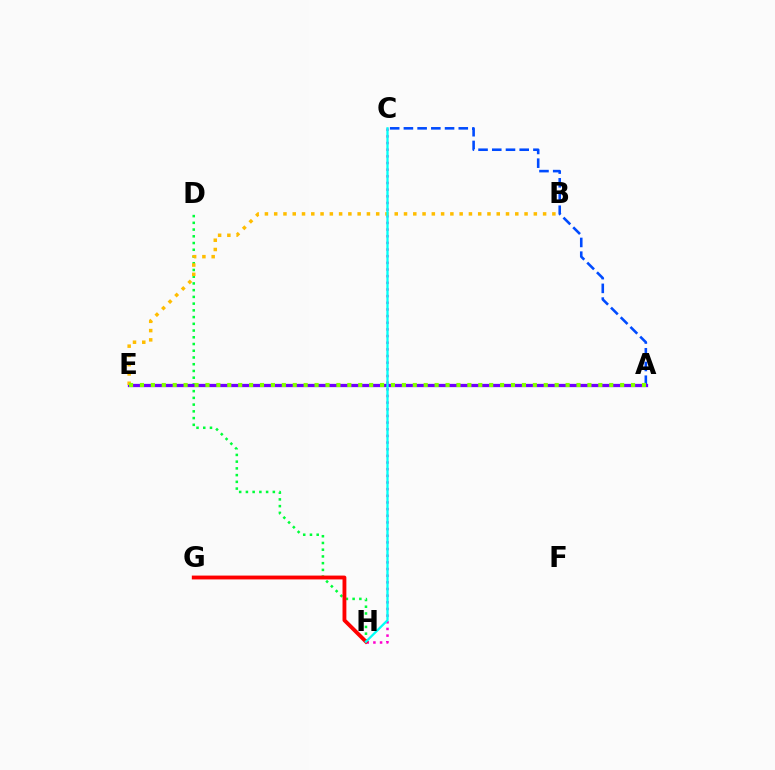{('D', 'H'): [{'color': '#00ff39', 'line_style': 'dotted', 'thickness': 1.83}], ('C', 'H'): [{'color': '#ff00cf', 'line_style': 'dotted', 'thickness': 1.81}, {'color': '#00fff6', 'line_style': 'solid', 'thickness': 1.64}], ('G', 'H'): [{'color': '#ff0000', 'line_style': 'solid', 'thickness': 2.77}], ('A', 'C'): [{'color': '#004bff', 'line_style': 'dashed', 'thickness': 1.86}], ('A', 'E'): [{'color': '#7200ff', 'line_style': 'solid', 'thickness': 2.35}, {'color': '#84ff00', 'line_style': 'dotted', 'thickness': 2.97}], ('B', 'E'): [{'color': '#ffbd00', 'line_style': 'dotted', 'thickness': 2.52}]}